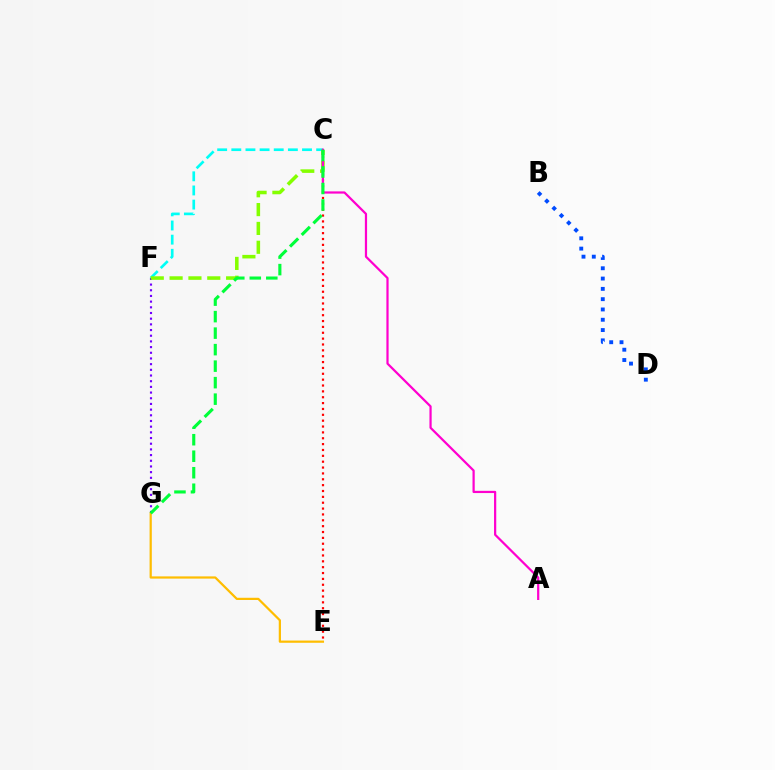{('C', 'E'): [{'color': '#ff0000', 'line_style': 'dotted', 'thickness': 1.59}], ('B', 'D'): [{'color': '#004bff', 'line_style': 'dotted', 'thickness': 2.8}], ('C', 'F'): [{'color': '#00fff6', 'line_style': 'dashed', 'thickness': 1.92}, {'color': '#84ff00', 'line_style': 'dashed', 'thickness': 2.56}], ('F', 'G'): [{'color': '#7200ff', 'line_style': 'dotted', 'thickness': 1.54}], ('E', 'G'): [{'color': '#ffbd00', 'line_style': 'solid', 'thickness': 1.6}], ('A', 'C'): [{'color': '#ff00cf', 'line_style': 'solid', 'thickness': 1.6}], ('C', 'G'): [{'color': '#00ff39', 'line_style': 'dashed', 'thickness': 2.24}]}